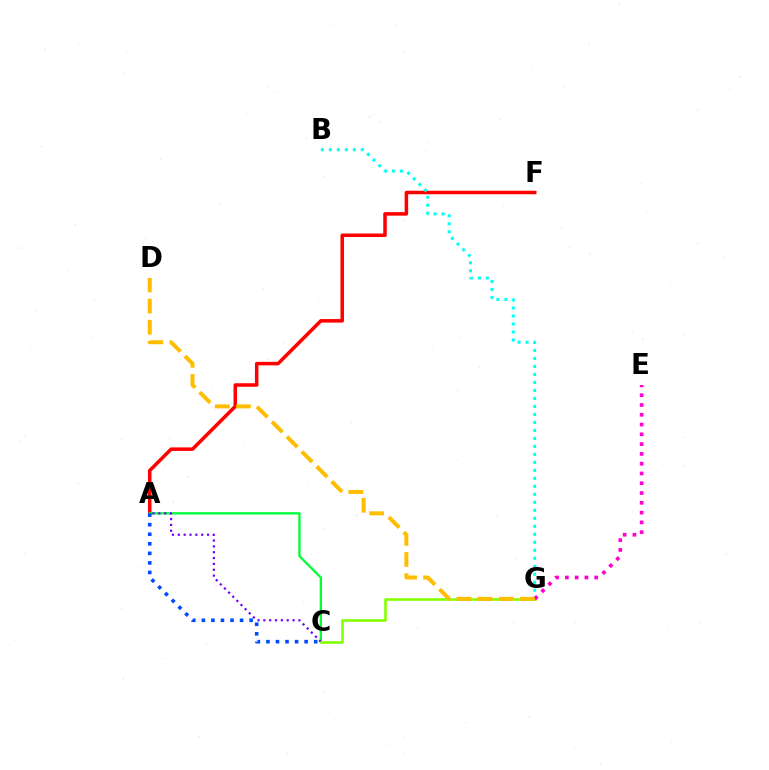{('A', 'F'): [{'color': '#ff0000', 'line_style': 'solid', 'thickness': 2.53}], ('A', 'C'): [{'color': '#00ff39', 'line_style': 'solid', 'thickness': 1.68}, {'color': '#7200ff', 'line_style': 'dotted', 'thickness': 1.59}, {'color': '#004bff', 'line_style': 'dotted', 'thickness': 2.6}], ('C', 'G'): [{'color': '#84ff00', 'line_style': 'solid', 'thickness': 1.87}], ('B', 'G'): [{'color': '#00fff6', 'line_style': 'dotted', 'thickness': 2.17}], ('E', 'G'): [{'color': '#ff00cf', 'line_style': 'dotted', 'thickness': 2.66}], ('D', 'G'): [{'color': '#ffbd00', 'line_style': 'dashed', 'thickness': 2.87}]}